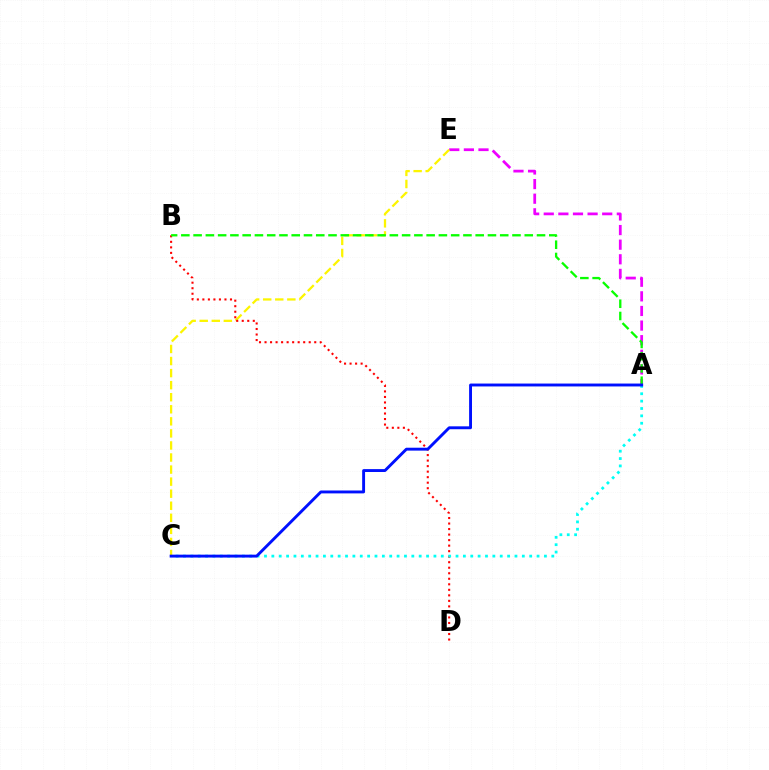{('A', 'E'): [{'color': '#ee00ff', 'line_style': 'dashed', 'thickness': 1.99}], ('C', 'E'): [{'color': '#fcf500', 'line_style': 'dashed', 'thickness': 1.64}], ('B', 'D'): [{'color': '#ff0000', 'line_style': 'dotted', 'thickness': 1.5}], ('A', 'B'): [{'color': '#08ff00', 'line_style': 'dashed', 'thickness': 1.67}], ('A', 'C'): [{'color': '#00fff6', 'line_style': 'dotted', 'thickness': 2.0}, {'color': '#0010ff', 'line_style': 'solid', 'thickness': 2.09}]}